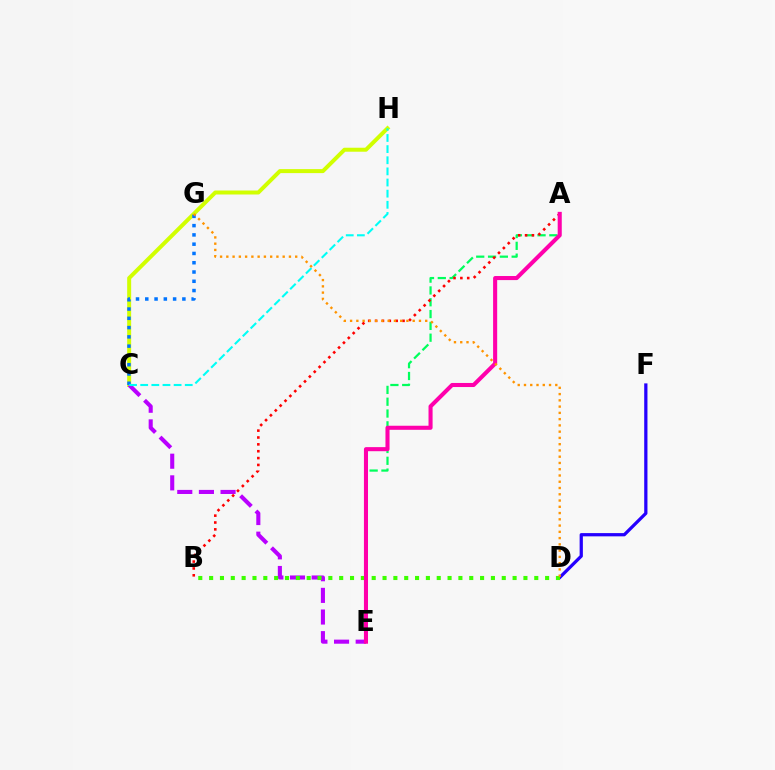{('D', 'F'): [{'color': '#2500ff', 'line_style': 'solid', 'thickness': 2.34}], ('C', 'H'): [{'color': '#d1ff00', 'line_style': 'solid', 'thickness': 2.87}, {'color': '#00fff6', 'line_style': 'dashed', 'thickness': 1.51}], ('A', 'E'): [{'color': '#00ff5c', 'line_style': 'dashed', 'thickness': 1.6}, {'color': '#ff00ac', 'line_style': 'solid', 'thickness': 2.93}], ('C', 'E'): [{'color': '#b900ff', 'line_style': 'dashed', 'thickness': 2.94}], ('B', 'D'): [{'color': '#3dff00', 'line_style': 'dotted', 'thickness': 2.94}], ('A', 'B'): [{'color': '#ff0000', 'line_style': 'dotted', 'thickness': 1.86}], ('C', 'G'): [{'color': '#0074ff', 'line_style': 'dotted', 'thickness': 2.52}], ('D', 'G'): [{'color': '#ff9400', 'line_style': 'dotted', 'thickness': 1.7}]}